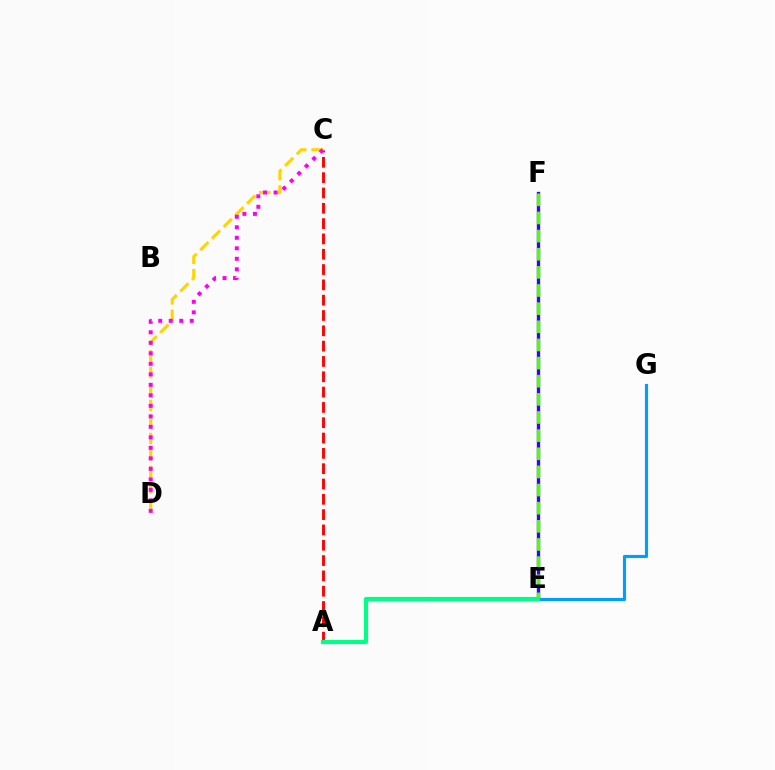{('C', 'D'): [{'color': '#ffd500', 'line_style': 'dashed', 'thickness': 2.24}, {'color': '#ff00ed', 'line_style': 'dotted', 'thickness': 2.85}], ('A', 'C'): [{'color': '#ff0000', 'line_style': 'dashed', 'thickness': 2.08}], ('E', 'G'): [{'color': '#009eff', 'line_style': 'solid', 'thickness': 2.27}], ('E', 'F'): [{'color': '#3700ff', 'line_style': 'solid', 'thickness': 2.4}, {'color': '#4fff00', 'line_style': 'dashed', 'thickness': 2.46}], ('A', 'E'): [{'color': '#00ff86', 'line_style': 'solid', 'thickness': 2.99}]}